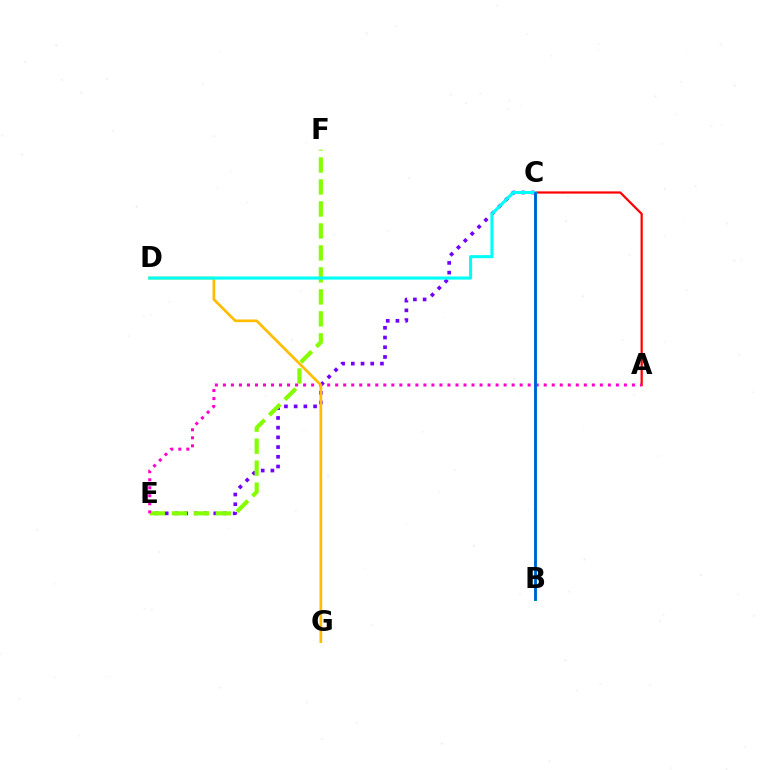{('C', 'E'): [{'color': '#7200ff', 'line_style': 'dotted', 'thickness': 2.64}], ('A', 'C'): [{'color': '#ff0000', 'line_style': 'solid', 'thickness': 1.6}], ('E', 'F'): [{'color': '#84ff00', 'line_style': 'dashed', 'thickness': 2.99}], ('A', 'E'): [{'color': '#ff00cf', 'line_style': 'dotted', 'thickness': 2.18}], ('B', 'C'): [{'color': '#00ff39', 'line_style': 'solid', 'thickness': 2.19}, {'color': '#004bff', 'line_style': 'solid', 'thickness': 1.88}], ('D', 'G'): [{'color': '#ffbd00', 'line_style': 'solid', 'thickness': 1.95}], ('C', 'D'): [{'color': '#00fff6', 'line_style': 'solid', 'thickness': 2.22}]}